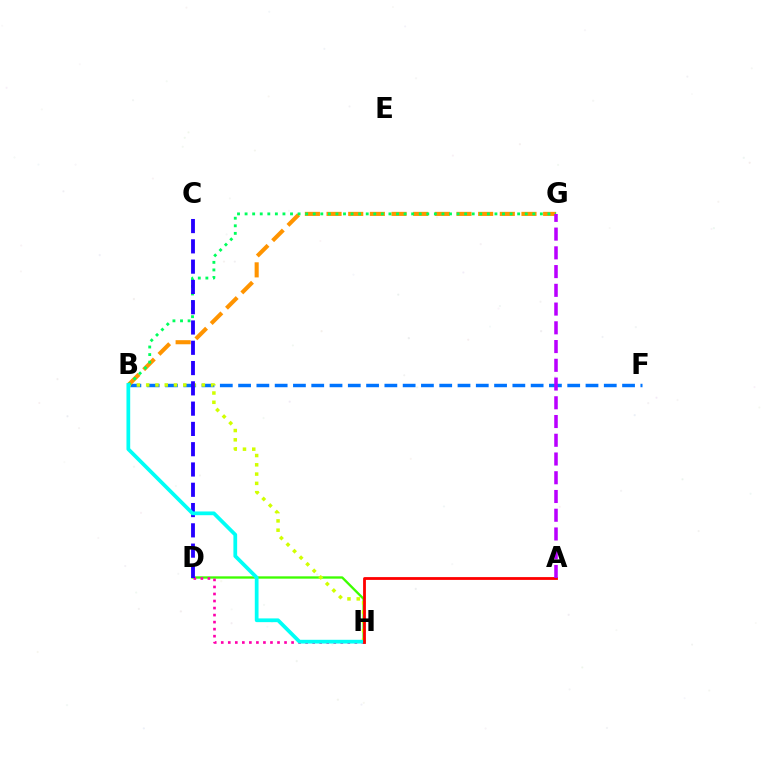{('B', 'F'): [{'color': '#0074ff', 'line_style': 'dashed', 'thickness': 2.48}], ('D', 'H'): [{'color': '#3dff00', 'line_style': 'solid', 'thickness': 1.68}, {'color': '#ff00ac', 'line_style': 'dotted', 'thickness': 1.91}], ('B', 'G'): [{'color': '#ff9400', 'line_style': 'dashed', 'thickness': 2.94}, {'color': '#00ff5c', 'line_style': 'dotted', 'thickness': 2.06}], ('B', 'H'): [{'color': '#d1ff00', 'line_style': 'dotted', 'thickness': 2.52}, {'color': '#00fff6', 'line_style': 'solid', 'thickness': 2.69}], ('C', 'D'): [{'color': '#2500ff', 'line_style': 'dashed', 'thickness': 2.76}], ('A', 'H'): [{'color': '#ff0000', 'line_style': 'solid', 'thickness': 2.02}], ('A', 'G'): [{'color': '#b900ff', 'line_style': 'dashed', 'thickness': 2.55}]}